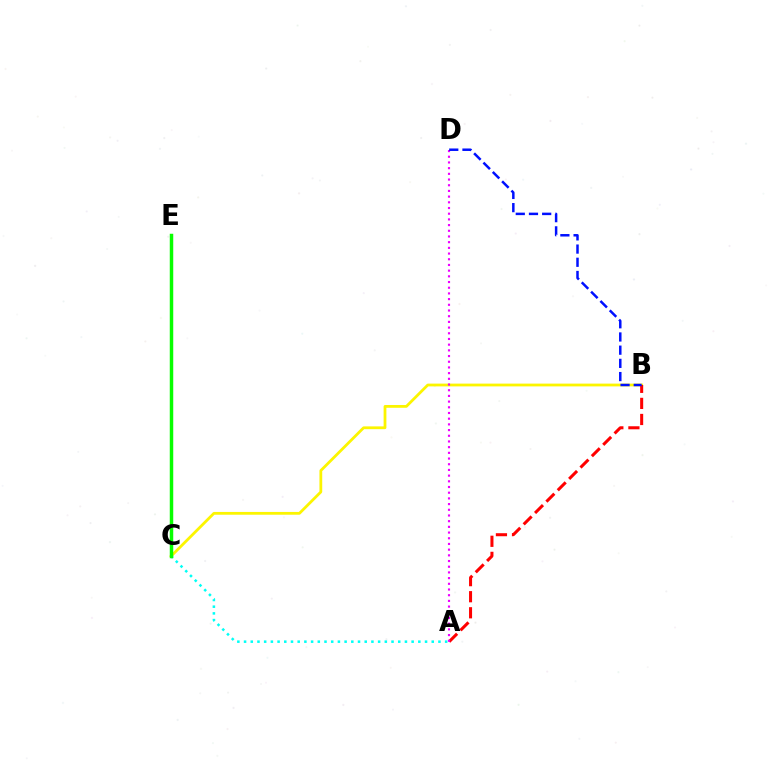{('A', 'C'): [{'color': '#00fff6', 'line_style': 'dotted', 'thickness': 1.82}], ('B', 'C'): [{'color': '#fcf500', 'line_style': 'solid', 'thickness': 2.0}], ('A', 'B'): [{'color': '#ff0000', 'line_style': 'dashed', 'thickness': 2.18}], ('C', 'E'): [{'color': '#08ff00', 'line_style': 'solid', 'thickness': 2.5}], ('A', 'D'): [{'color': '#ee00ff', 'line_style': 'dotted', 'thickness': 1.55}], ('B', 'D'): [{'color': '#0010ff', 'line_style': 'dashed', 'thickness': 1.79}]}